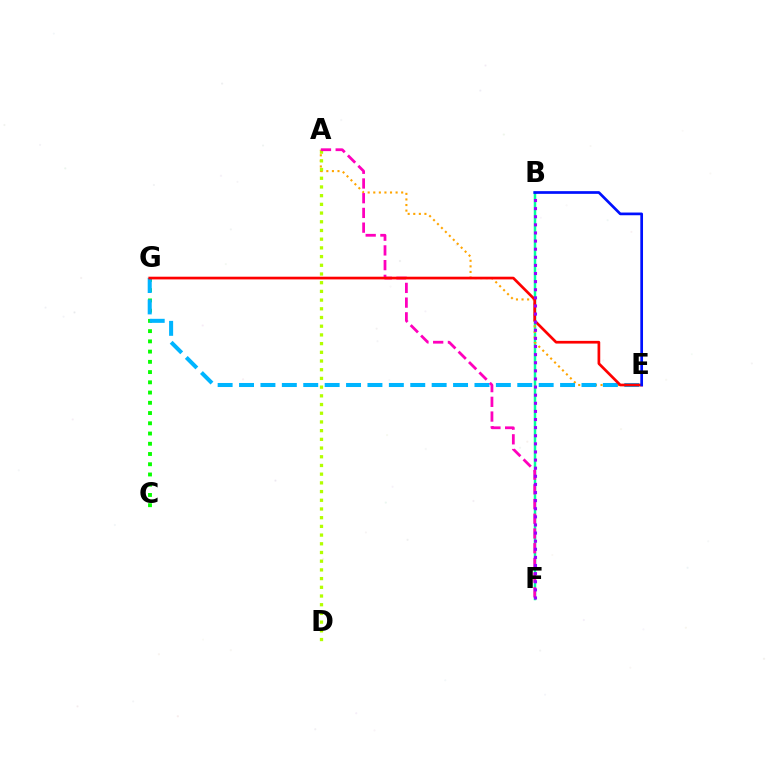{('B', 'F'): [{'color': '#00ff9d', 'line_style': 'solid', 'thickness': 1.78}, {'color': '#9b00ff', 'line_style': 'dotted', 'thickness': 2.2}], ('A', 'E'): [{'color': '#ffa500', 'line_style': 'dotted', 'thickness': 1.52}], ('C', 'G'): [{'color': '#08ff00', 'line_style': 'dotted', 'thickness': 2.78}], ('E', 'G'): [{'color': '#00b5ff', 'line_style': 'dashed', 'thickness': 2.91}, {'color': '#ff0000', 'line_style': 'solid', 'thickness': 1.94}], ('A', 'D'): [{'color': '#b3ff00', 'line_style': 'dotted', 'thickness': 2.36}], ('A', 'F'): [{'color': '#ff00bd', 'line_style': 'dashed', 'thickness': 2.0}], ('B', 'E'): [{'color': '#0010ff', 'line_style': 'solid', 'thickness': 1.95}]}